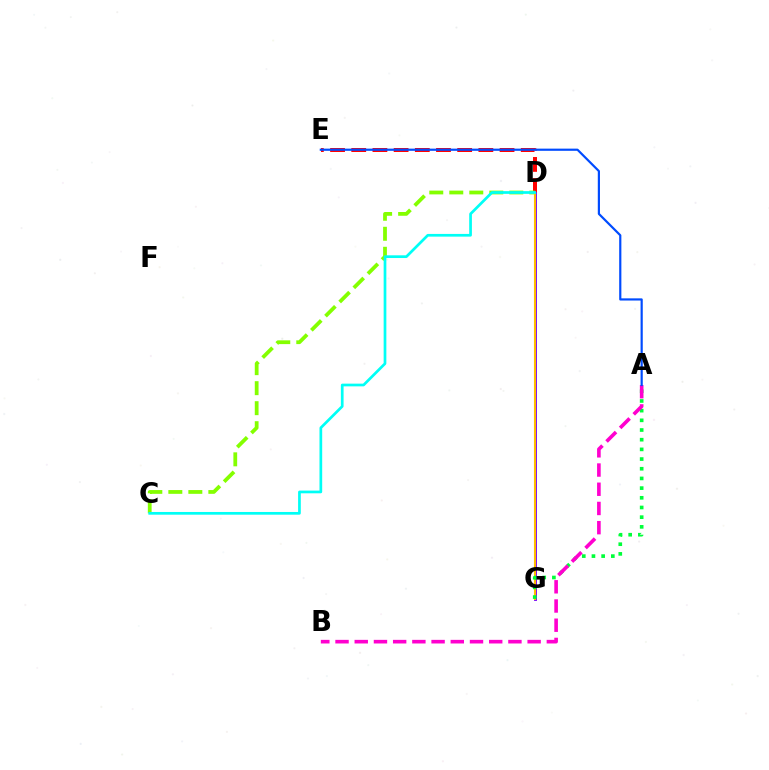{('D', 'E'): [{'color': '#ff0000', 'line_style': 'dashed', 'thickness': 2.88}], ('C', 'D'): [{'color': '#84ff00', 'line_style': 'dashed', 'thickness': 2.72}, {'color': '#00fff6', 'line_style': 'solid', 'thickness': 1.95}], ('D', 'G'): [{'color': '#7200ff', 'line_style': 'solid', 'thickness': 2.07}, {'color': '#ffbd00', 'line_style': 'solid', 'thickness': 1.53}], ('A', 'G'): [{'color': '#00ff39', 'line_style': 'dotted', 'thickness': 2.63}], ('A', 'B'): [{'color': '#ff00cf', 'line_style': 'dashed', 'thickness': 2.61}], ('A', 'E'): [{'color': '#004bff', 'line_style': 'solid', 'thickness': 1.58}]}